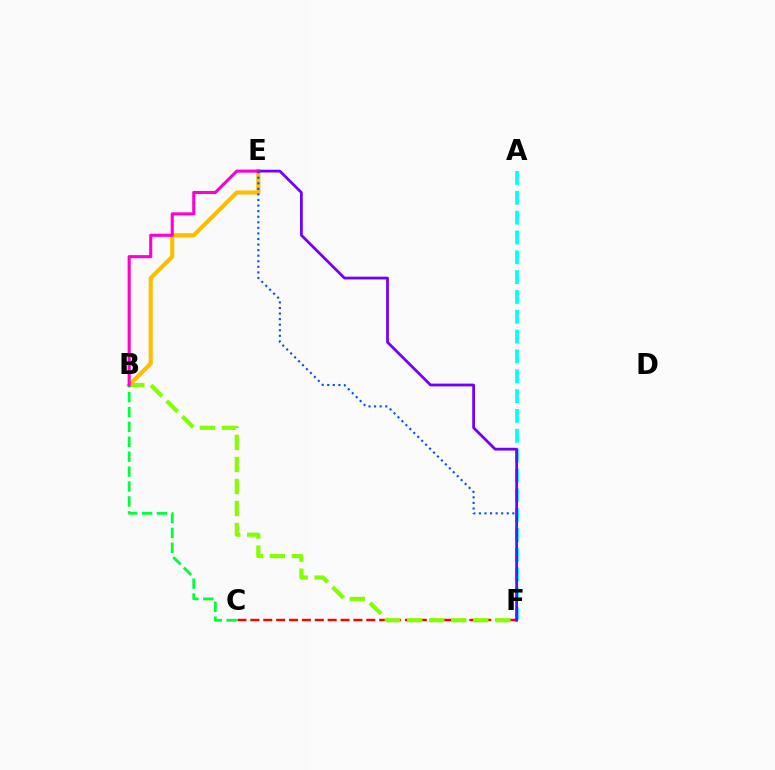{('A', 'F'): [{'color': '#00fff6', 'line_style': 'dashed', 'thickness': 2.69}], ('C', 'F'): [{'color': '#ff0000', 'line_style': 'dashed', 'thickness': 1.75}], ('B', 'F'): [{'color': '#84ff00', 'line_style': 'dashed', 'thickness': 2.99}], ('B', 'E'): [{'color': '#ffbd00', 'line_style': 'solid', 'thickness': 2.96}, {'color': '#ff00cf', 'line_style': 'solid', 'thickness': 2.22}], ('B', 'C'): [{'color': '#00ff39', 'line_style': 'dashed', 'thickness': 2.03}], ('E', 'F'): [{'color': '#7200ff', 'line_style': 'solid', 'thickness': 1.99}, {'color': '#004bff', 'line_style': 'dotted', 'thickness': 1.51}]}